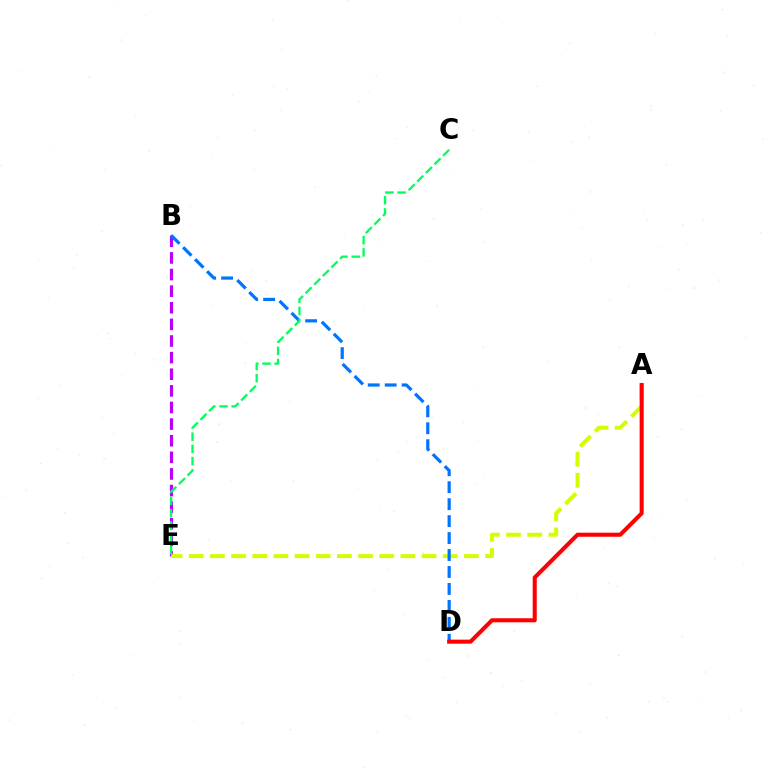{('B', 'E'): [{'color': '#b900ff', 'line_style': 'dashed', 'thickness': 2.26}], ('A', 'E'): [{'color': '#d1ff00', 'line_style': 'dashed', 'thickness': 2.88}], ('B', 'D'): [{'color': '#0074ff', 'line_style': 'dashed', 'thickness': 2.3}], ('A', 'D'): [{'color': '#ff0000', 'line_style': 'solid', 'thickness': 2.93}], ('C', 'E'): [{'color': '#00ff5c', 'line_style': 'dashed', 'thickness': 1.66}]}